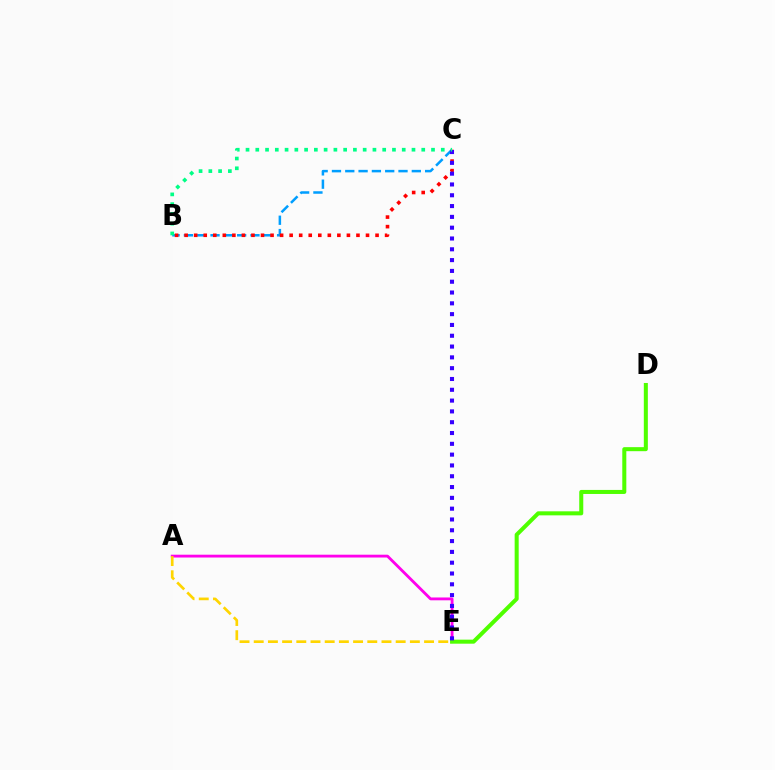{('B', 'C'): [{'color': '#009eff', 'line_style': 'dashed', 'thickness': 1.81}, {'color': '#ff0000', 'line_style': 'dotted', 'thickness': 2.59}, {'color': '#00ff86', 'line_style': 'dotted', 'thickness': 2.65}], ('A', 'E'): [{'color': '#ff00ed', 'line_style': 'solid', 'thickness': 2.03}, {'color': '#ffd500', 'line_style': 'dashed', 'thickness': 1.93}], ('D', 'E'): [{'color': '#4fff00', 'line_style': 'solid', 'thickness': 2.9}], ('C', 'E'): [{'color': '#3700ff', 'line_style': 'dotted', 'thickness': 2.94}]}